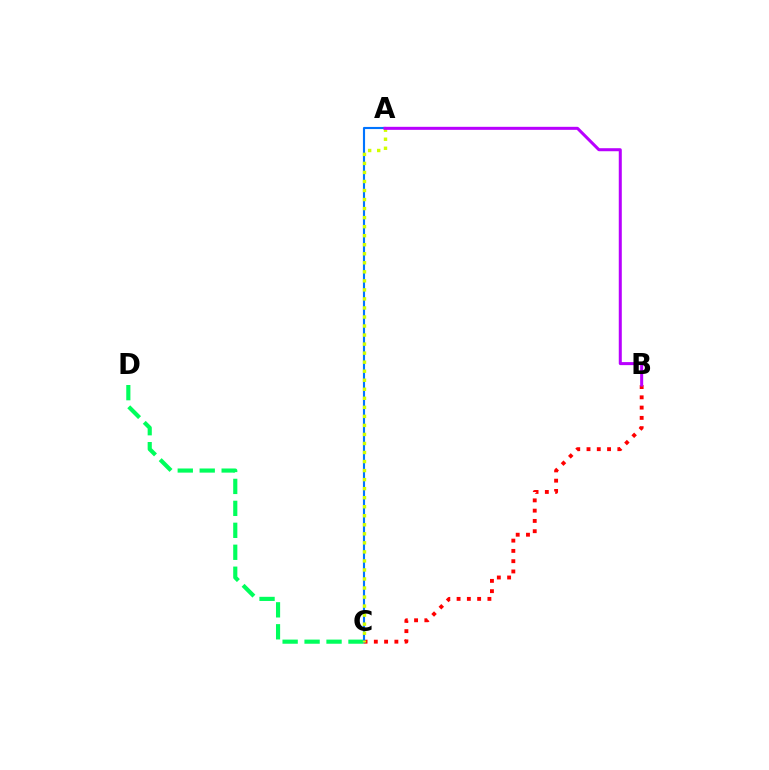{('C', 'D'): [{'color': '#00ff5c', 'line_style': 'dashed', 'thickness': 2.98}], ('B', 'C'): [{'color': '#ff0000', 'line_style': 'dotted', 'thickness': 2.79}], ('A', 'C'): [{'color': '#0074ff', 'line_style': 'solid', 'thickness': 1.53}, {'color': '#d1ff00', 'line_style': 'dotted', 'thickness': 2.45}], ('A', 'B'): [{'color': '#b900ff', 'line_style': 'solid', 'thickness': 2.18}]}